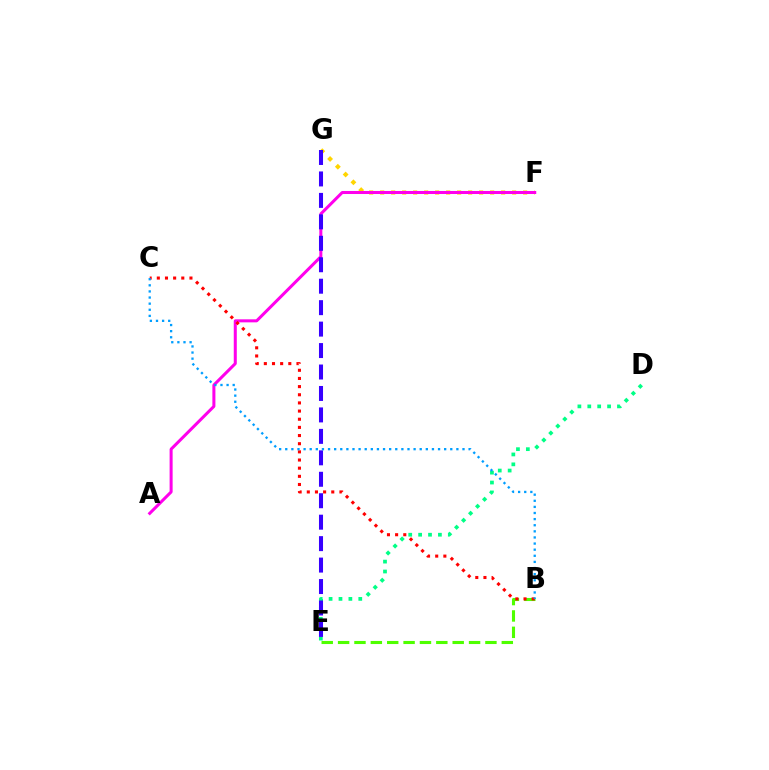{('F', 'G'): [{'color': '#ffd500', 'line_style': 'dotted', 'thickness': 2.99}], ('D', 'E'): [{'color': '#00ff86', 'line_style': 'dotted', 'thickness': 2.69}], ('A', 'F'): [{'color': '#ff00ed', 'line_style': 'solid', 'thickness': 2.18}], ('E', 'G'): [{'color': '#3700ff', 'line_style': 'dashed', 'thickness': 2.91}], ('B', 'E'): [{'color': '#4fff00', 'line_style': 'dashed', 'thickness': 2.22}], ('B', 'C'): [{'color': '#ff0000', 'line_style': 'dotted', 'thickness': 2.22}, {'color': '#009eff', 'line_style': 'dotted', 'thickness': 1.66}]}